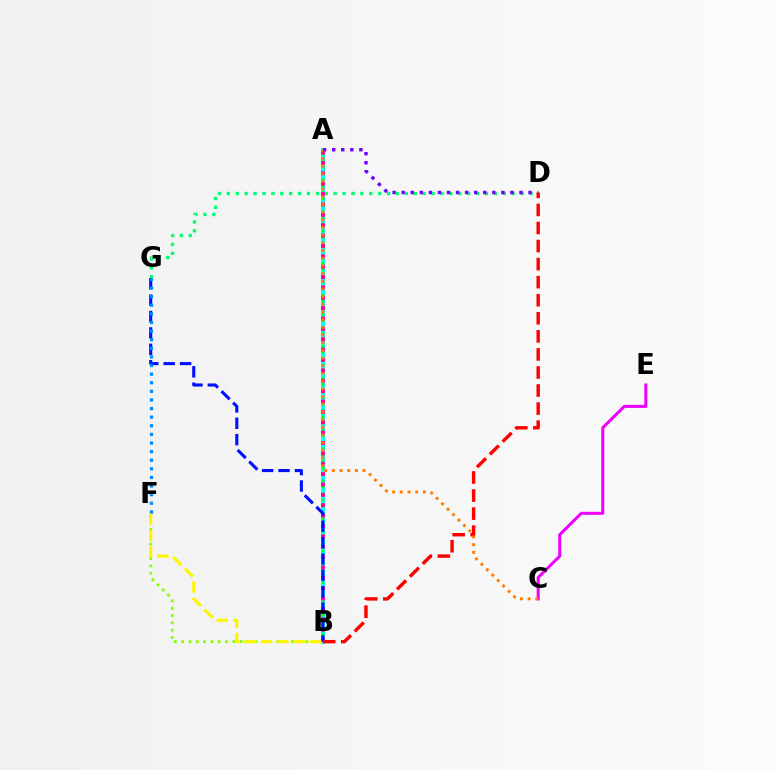{('A', 'B'): [{'color': '#00fff6', 'line_style': 'solid', 'thickness': 2.94}, {'color': '#08ff00', 'line_style': 'dotted', 'thickness': 1.74}, {'color': '#ff0094', 'line_style': 'dotted', 'thickness': 2.82}], ('D', 'G'): [{'color': '#00ff74', 'line_style': 'dotted', 'thickness': 2.42}], ('B', 'F'): [{'color': '#84ff00', 'line_style': 'dotted', 'thickness': 1.99}, {'color': '#fcf500', 'line_style': 'dashed', 'thickness': 2.23}], ('B', 'G'): [{'color': '#0010ff', 'line_style': 'dashed', 'thickness': 2.23}], ('C', 'E'): [{'color': '#ee00ff', 'line_style': 'solid', 'thickness': 2.18}], ('B', 'D'): [{'color': '#ff0000', 'line_style': 'dashed', 'thickness': 2.45}], ('A', 'C'): [{'color': '#ff7c00', 'line_style': 'dotted', 'thickness': 2.09}], ('A', 'D'): [{'color': '#7200ff', 'line_style': 'dotted', 'thickness': 2.46}], ('F', 'G'): [{'color': '#008cff', 'line_style': 'dotted', 'thickness': 2.34}]}